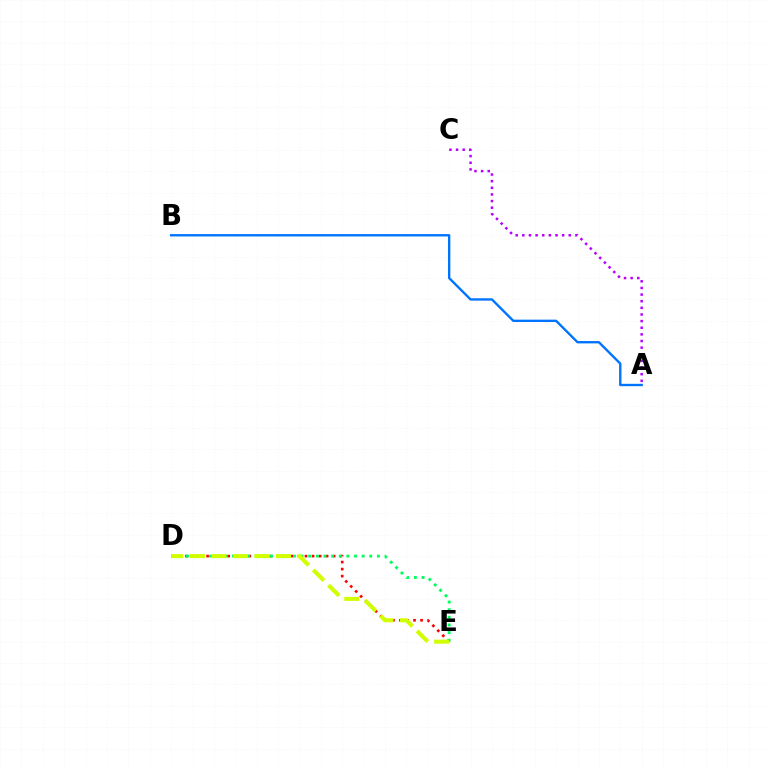{('A', 'B'): [{'color': '#0074ff', 'line_style': 'solid', 'thickness': 1.7}], ('D', 'E'): [{'color': '#ff0000', 'line_style': 'dotted', 'thickness': 1.91}, {'color': '#00ff5c', 'line_style': 'dotted', 'thickness': 2.07}, {'color': '#d1ff00', 'line_style': 'dashed', 'thickness': 2.92}], ('A', 'C'): [{'color': '#b900ff', 'line_style': 'dotted', 'thickness': 1.8}]}